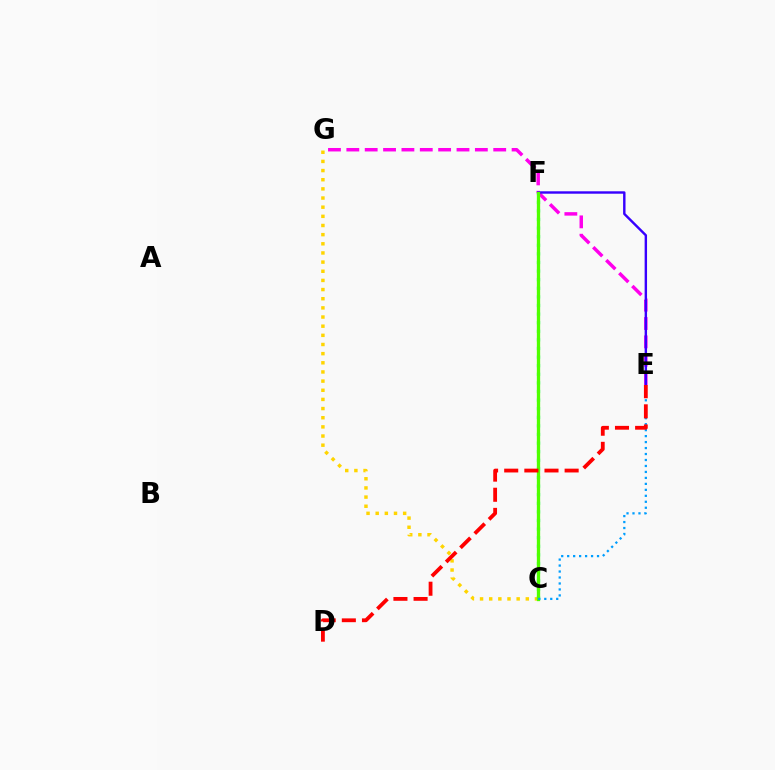{('C', 'G'): [{'color': '#ffd500', 'line_style': 'dotted', 'thickness': 2.49}], ('C', 'F'): [{'color': '#00ff86', 'line_style': 'dotted', 'thickness': 2.34}, {'color': '#4fff00', 'line_style': 'solid', 'thickness': 2.37}], ('E', 'G'): [{'color': '#ff00ed', 'line_style': 'dashed', 'thickness': 2.49}], ('E', 'F'): [{'color': '#3700ff', 'line_style': 'solid', 'thickness': 1.74}], ('C', 'E'): [{'color': '#009eff', 'line_style': 'dotted', 'thickness': 1.62}], ('D', 'E'): [{'color': '#ff0000', 'line_style': 'dashed', 'thickness': 2.74}]}